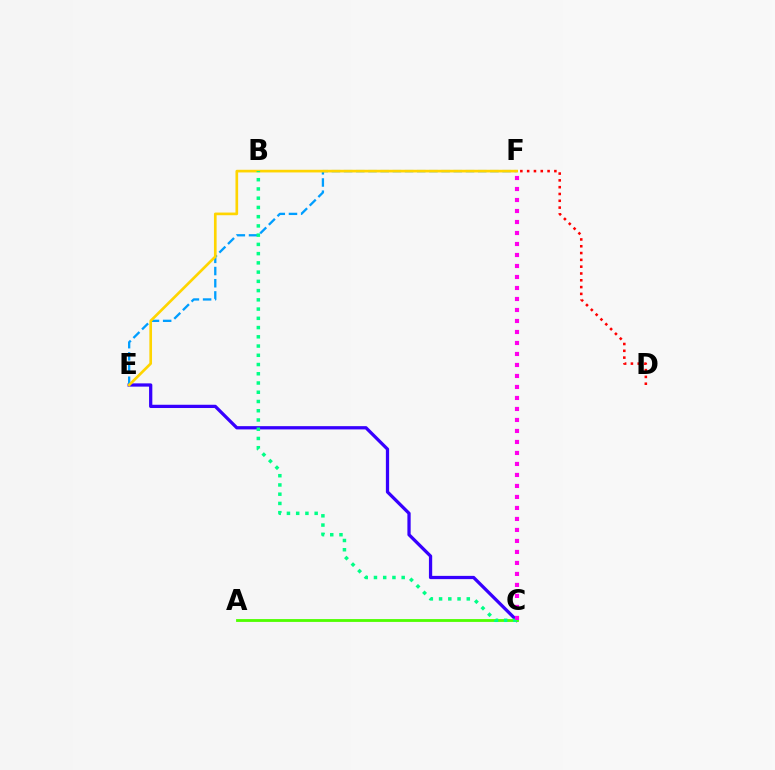{('C', 'E'): [{'color': '#3700ff', 'line_style': 'solid', 'thickness': 2.35}], ('E', 'F'): [{'color': '#009eff', 'line_style': 'dashed', 'thickness': 1.66}, {'color': '#ffd500', 'line_style': 'solid', 'thickness': 1.92}], ('D', 'F'): [{'color': '#ff0000', 'line_style': 'dotted', 'thickness': 1.85}], ('A', 'C'): [{'color': '#4fff00', 'line_style': 'solid', 'thickness': 2.03}], ('B', 'C'): [{'color': '#00ff86', 'line_style': 'dotted', 'thickness': 2.51}], ('C', 'F'): [{'color': '#ff00ed', 'line_style': 'dotted', 'thickness': 2.99}]}